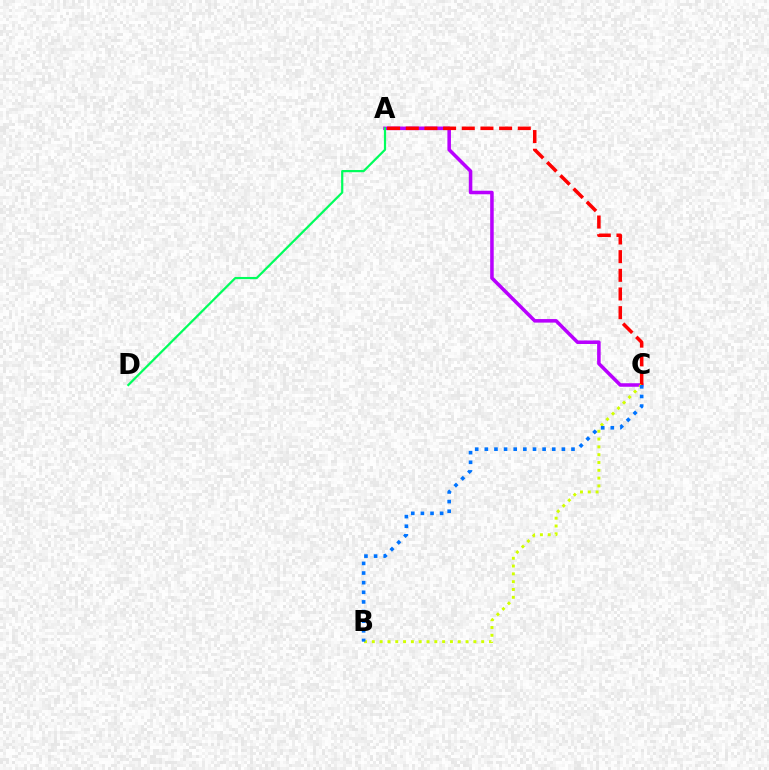{('A', 'C'): [{'color': '#b900ff', 'line_style': 'solid', 'thickness': 2.54}, {'color': '#ff0000', 'line_style': 'dashed', 'thickness': 2.54}], ('A', 'D'): [{'color': '#00ff5c', 'line_style': 'solid', 'thickness': 1.59}], ('B', 'C'): [{'color': '#d1ff00', 'line_style': 'dotted', 'thickness': 2.12}, {'color': '#0074ff', 'line_style': 'dotted', 'thickness': 2.62}]}